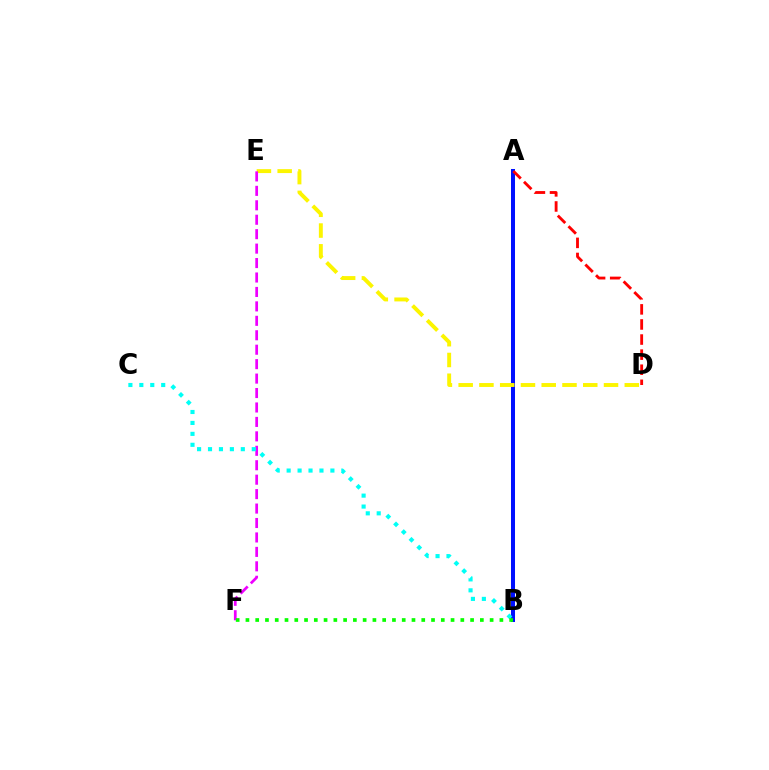{('A', 'B'): [{'color': '#0010ff', 'line_style': 'solid', 'thickness': 2.89}], ('A', 'D'): [{'color': '#ff0000', 'line_style': 'dashed', 'thickness': 2.05}], ('D', 'E'): [{'color': '#fcf500', 'line_style': 'dashed', 'thickness': 2.82}], ('E', 'F'): [{'color': '#ee00ff', 'line_style': 'dashed', 'thickness': 1.96}], ('B', 'C'): [{'color': '#00fff6', 'line_style': 'dotted', 'thickness': 2.97}], ('B', 'F'): [{'color': '#08ff00', 'line_style': 'dotted', 'thickness': 2.65}]}